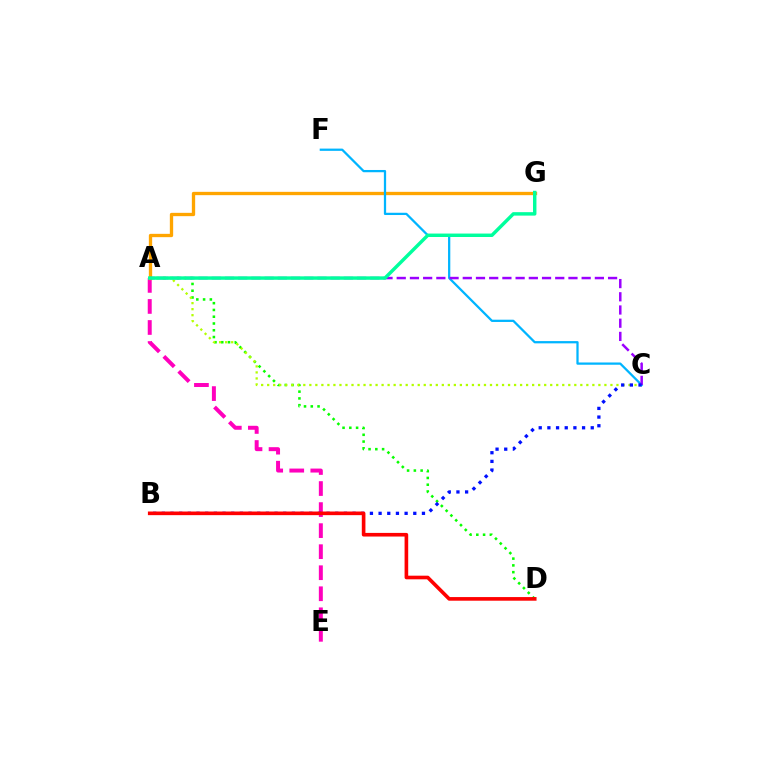{('A', 'D'): [{'color': '#08ff00', 'line_style': 'dotted', 'thickness': 1.84}], ('A', 'E'): [{'color': '#ff00bd', 'line_style': 'dashed', 'thickness': 2.86}], ('A', 'C'): [{'color': '#b3ff00', 'line_style': 'dotted', 'thickness': 1.64}, {'color': '#9b00ff', 'line_style': 'dashed', 'thickness': 1.79}], ('A', 'G'): [{'color': '#ffa500', 'line_style': 'solid', 'thickness': 2.39}, {'color': '#00ff9d', 'line_style': 'solid', 'thickness': 2.48}], ('C', 'F'): [{'color': '#00b5ff', 'line_style': 'solid', 'thickness': 1.63}], ('B', 'C'): [{'color': '#0010ff', 'line_style': 'dotted', 'thickness': 2.36}], ('B', 'D'): [{'color': '#ff0000', 'line_style': 'solid', 'thickness': 2.62}]}